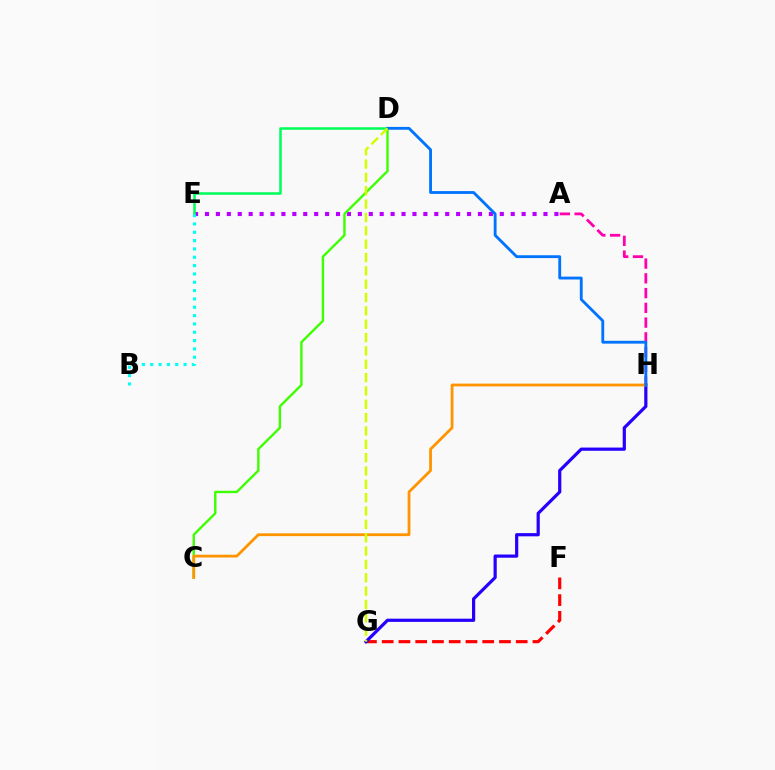{('A', 'E'): [{'color': '#b900ff', 'line_style': 'dotted', 'thickness': 2.97}], ('D', 'E'): [{'color': '#00ff5c', 'line_style': 'solid', 'thickness': 1.82}], ('B', 'E'): [{'color': '#00fff6', 'line_style': 'dotted', 'thickness': 2.26}], ('C', 'D'): [{'color': '#3dff00', 'line_style': 'solid', 'thickness': 1.72}], ('F', 'G'): [{'color': '#ff0000', 'line_style': 'dashed', 'thickness': 2.28}], ('G', 'H'): [{'color': '#2500ff', 'line_style': 'solid', 'thickness': 2.31}], ('A', 'H'): [{'color': '#ff00ac', 'line_style': 'dashed', 'thickness': 2.01}], ('C', 'H'): [{'color': '#ff9400', 'line_style': 'solid', 'thickness': 2.01}], ('D', 'H'): [{'color': '#0074ff', 'line_style': 'solid', 'thickness': 2.05}], ('D', 'G'): [{'color': '#d1ff00', 'line_style': 'dashed', 'thickness': 1.81}]}